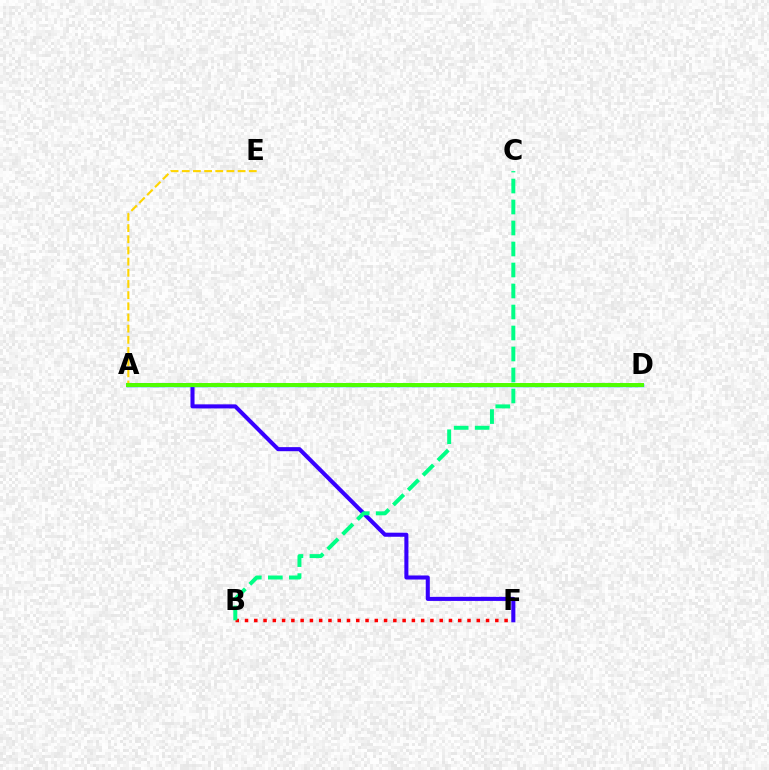{('A', 'F'): [{'color': '#3700ff', 'line_style': 'solid', 'thickness': 2.93}], ('A', 'D'): [{'color': '#ff00ed', 'line_style': 'dotted', 'thickness': 2.68}, {'color': '#009eff', 'line_style': 'solid', 'thickness': 2.5}, {'color': '#4fff00', 'line_style': 'solid', 'thickness': 2.85}], ('B', 'F'): [{'color': '#ff0000', 'line_style': 'dotted', 'thickness': 2.52}], ('A', 'E'): [{'color': '#ffd500', 'line_style': 'dashed', 'thickness': 1.52}], ('B', 'C'): [{'color': '#00ff86', 'line_style': 'dashed', 'thickness': 2.85}]}